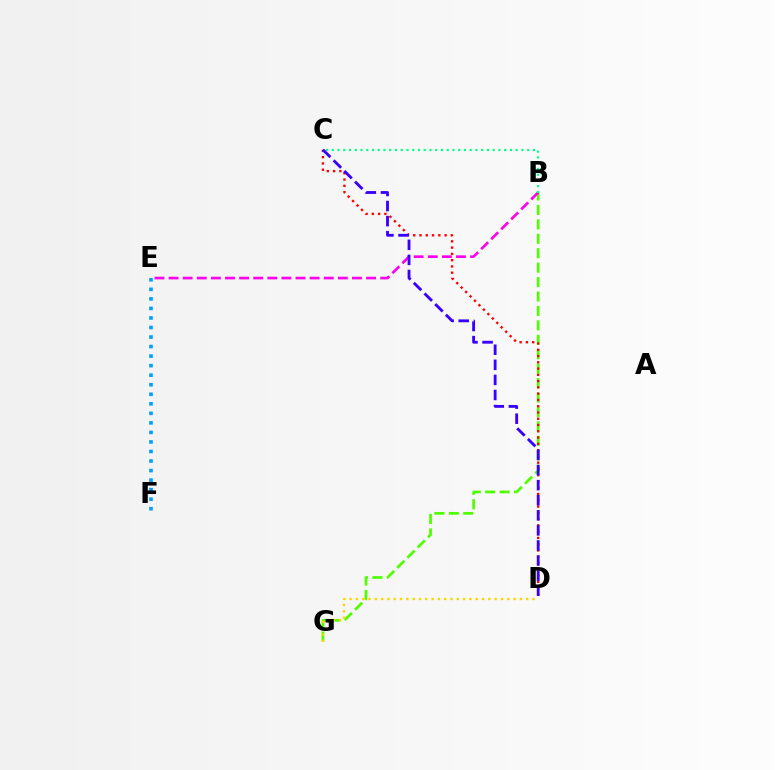{('B', 'G'): [{'color': '#4fff00', 'line_style': 'dashed', 'thickness': 1.96}], ('B', 'E'): [{'color': '#ff00ed', 'line_style': 'dashed', 'thickness': 1.92}], ('E', 'F'): [{'color': '#009eff', 'line_style': 'dotted', 'thickness': 2.59}], ('D', 'G'): [{'color': '#ffd500', 'line_style': 'dotted', 'thickness': 1.71}], ('C', 'D'): [{'color': '#ff0000', 'line_style': 'dotted', 'thickness': 1.7}, {'color': '#3700ff', 'line_style': 'dashed', 'thickness': 2.05}], ('B', 'C'): [{'color': '#00ff86', 'line_style': 'dotted', 'thickness': 1.56}]}